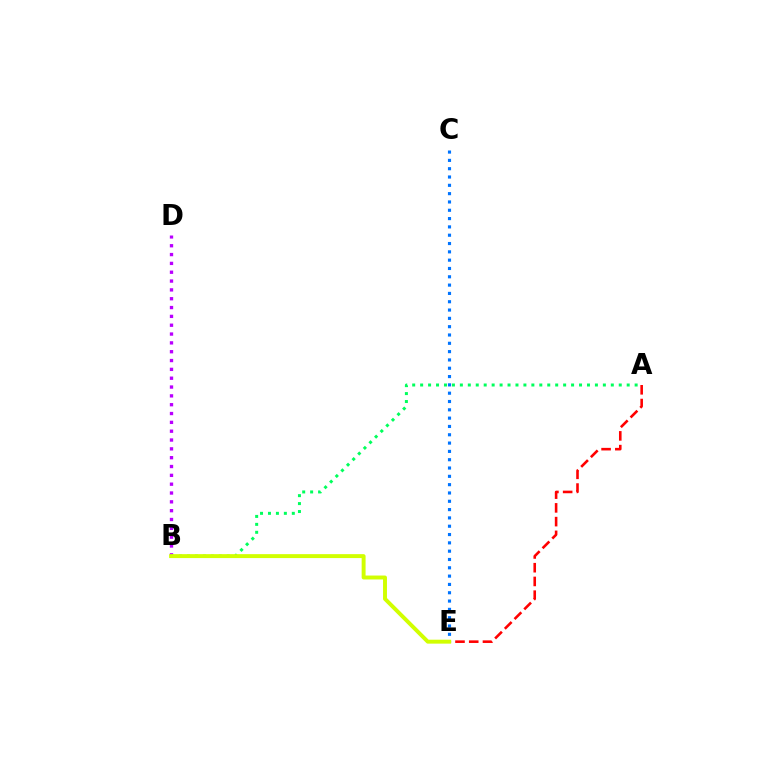{('B', 'D'): [{'color': '#b900ff', 'line_style': 'dotted', 'thickness': 2.4}], ('A', 'E'): [{'color': '#ff0000', 'line_style': 'dashed', 'thickness': 1.87}], ('A', 'B'): [{'color': '#00ff5c', 'line_style': 'dotted', 'thickness': 2.16}], ('C', 'E'): [{'color': '#0074ff', 'line_style': 'dotted', 'thickness': 2.26}], ('B', 'E'): [{'color': '#d1ff00', 'line_style': 'solid', 'thickness': 2.83}]}